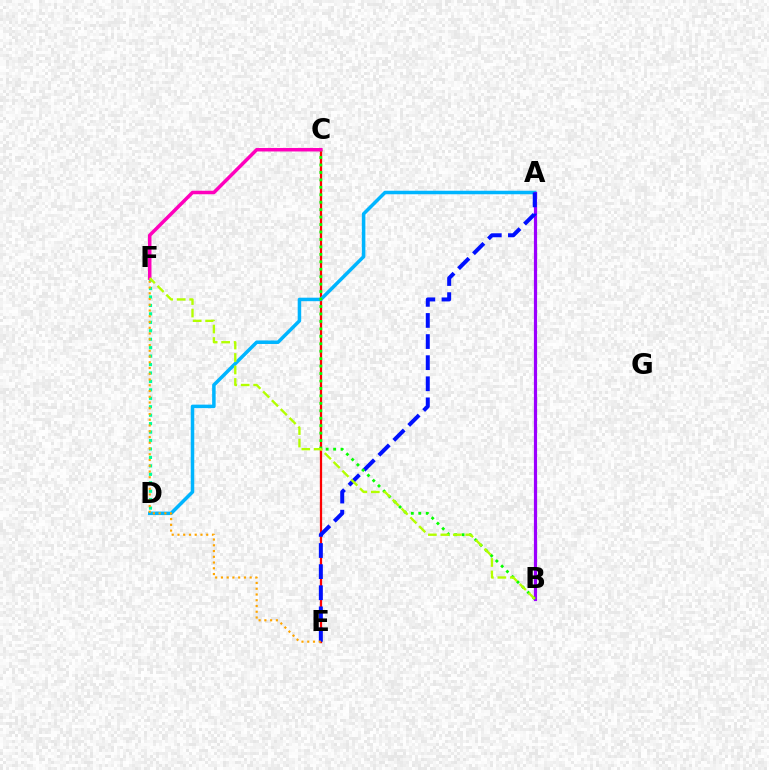{('D', 'F'): [{'color': '#00ff9d', 'line_style': 'dotted', 'thickness': 2.29}], ('C', 'E'): [{'color': '#ff0000', 'line_style': 'solid', 'thickness': 1.62}], ('A', 'D'): [{'color': '#00b5ff', 'line_style': 'solid', 'thickness': 2.52}], ('A', 'B'): [{'color': '#9b00ff', 'line_style': 'solid', 'thickness': 2.29}], ('A', 'E'): [{'color': '#0010ff', 'line_style': 'dashed', 'thickness': 2.87}], ('B', 'C'): [{'color': '#08ff00', 'line_style': 'dotted', 'thickness': 2.02}], ('C', 'F'): [{'color': '#ff00bd', 'line_style': 'solid', 'thickness': 2.52}], ('B', 'F'): [{'color': '#b3ff00', 'line_style': 'dashed', 'thickness': 1.69}], ('E', 'F'): [{'color': '#ffa500', 'line_style': 'dotted', 'thickness': 1.56}]}